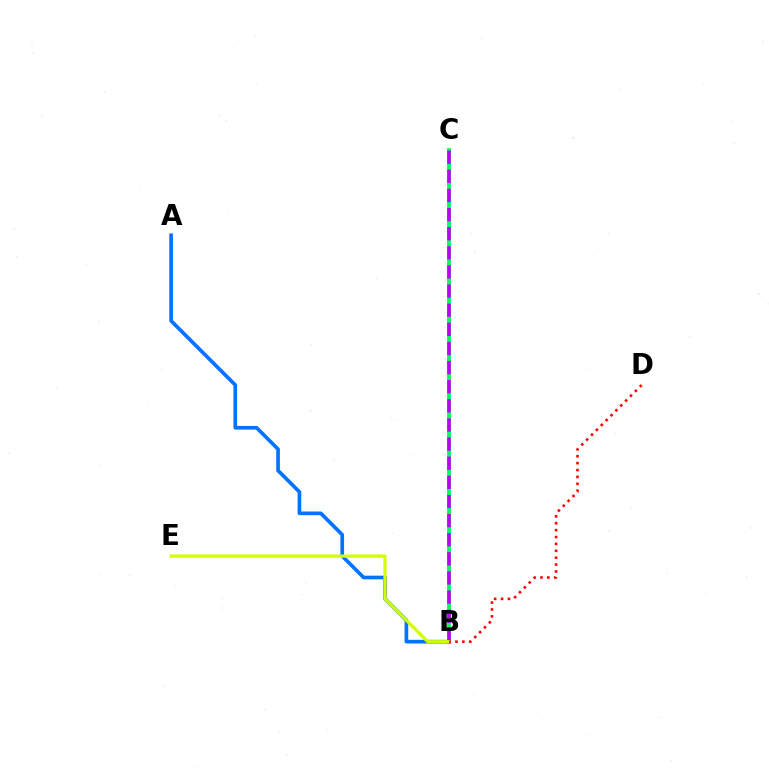{('B', 'C'): [{'color': '#00ff5c', 'line_style': 'solid', 'thickness': 2.73}, {'color': '#b900ff', 'line_style': 'dashed', 'thickness': 2.6}], ('A', 'B'): [{'color': '#0074ff', 'line_style': 'solid', 'thickness': 2.64}], ('B', 'E'): [{'color': '#d1ff00', 'line_style': 'solid', 'thickness': 2.3}], ('B', 'D'): [{'color': '#ff0000', 'line_style': 'dotted', 'thickness': 1.87}]}